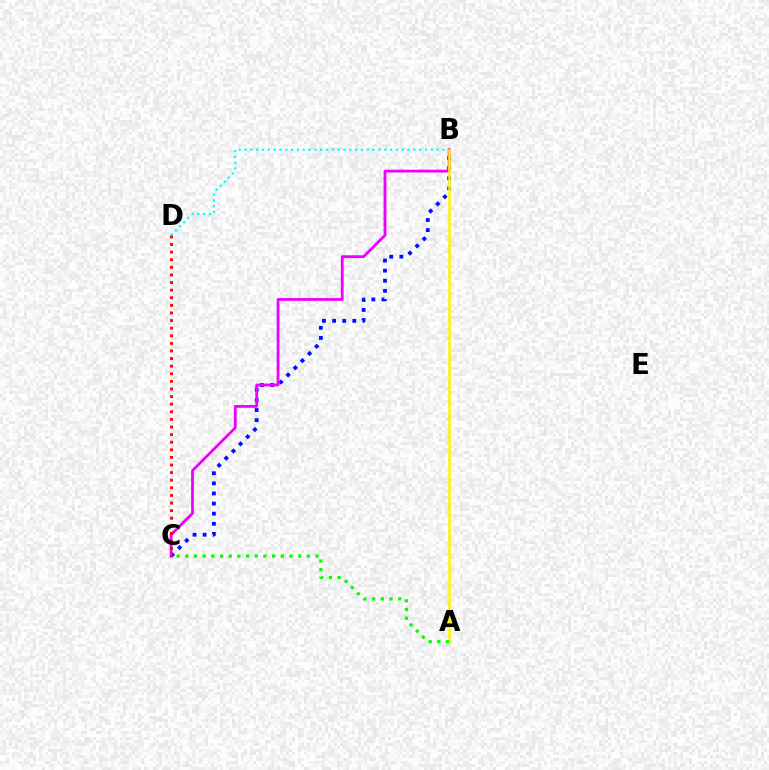{('B', 'C'): [{'color': '#0010ff', 'line_style': 'dotted', 'thickness': 2.75}, {'color': '#ee00ff', 'line_style': 'solid', 'thickness': 2.01}], ('B', 'D'): [{'color': '#00fff6', 'line_style': 'dotted', 'thickness': 1.58}], ('C', 'D'): [{'color': '#ff0000', 'line_style': 'dotted', 'thickness': 2.07}], ('A', 'B'): [{'color': '#fcf500', 'line_style': 'solid', 'thickness': 1.82}], ('A', 'C'): [{'color': '#08ff00', 'line_style': 'dotted', 'thickness': 2.36}]}